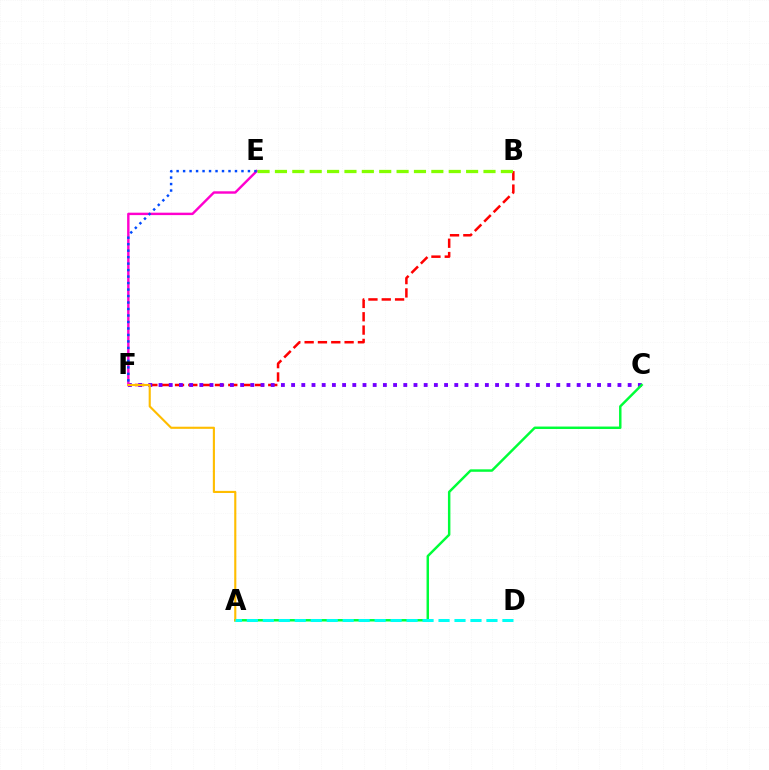{('B', 'F'): [{'color': '#ff0000', 'line_style': 'dashed', 'thickness': 1.81}], ('C', 'F'): [{'color': '#7200ff', 'line_style': 'dotted', 'thickness': 2.77}], ('E', 'F'): [{'color': '#ff00cf', 'line_style': 'solid', 'thickness': 1.74}, {'color': '#004bff', 'line_style': 'dotted', 'thickness': 1.76}], ('B', 'E'): [{'color': '#84ff00', 'line_style': 'dashed', 'thickness': 2.36}], ('A', 'C'): [{'color': '#00ff39', 'line_style': 'solid', 'thickness': 1.77}], ('A', 'F'): [{'color': '#ffbd00', 'line_style': 'solid', 'thickness': 1.53}], ('A', 'D'): [{'color': '#00fff6', 'line_style': 'dashed', 'thickness': 2.17}]}